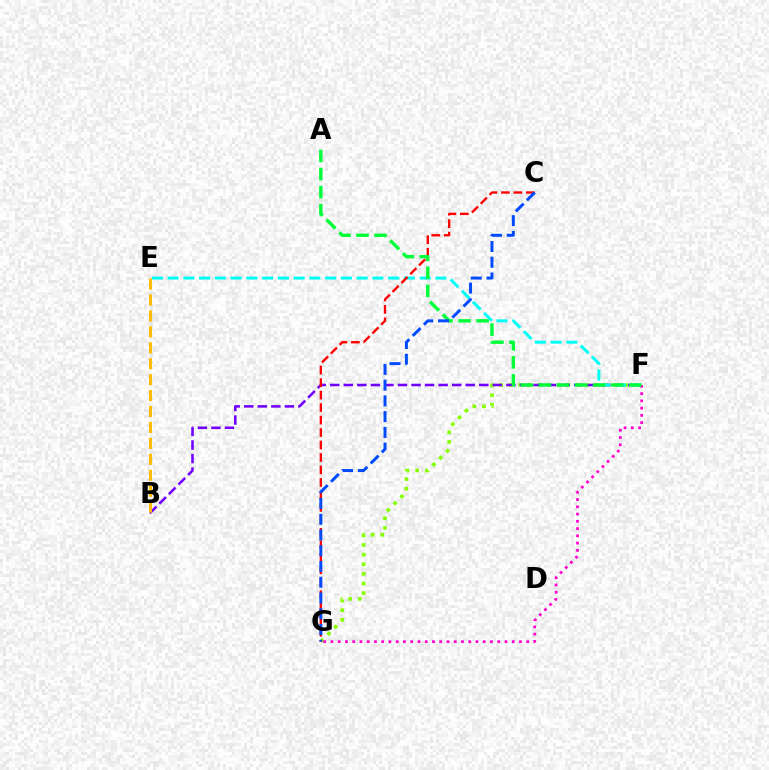{('F', 'G'): [{'color': '#84ff00', 'line_style': 'dotted', 'thickness': 2.61}, {'color': '#ff00cf', 'line_style': 'dotted', 'thickness': 1.97}], ('B', 'F'): [{'color': '#7200ff', 'line_style': 'dashed', 'thickness': 1.84}], ('E', 'F'): [{'color': '#00fff6', 'line_style': 'dashed', 'thickness': 2.14}], ('C', 'G'): [{'color': '#ff0000', 'line_style': 'dashed', 'thickness': 1.7}, {'color': '#004bff', 'line_style': 'dashed', 'thickness': 2.14}], ('B', 'E'): [{'color': '#ffbd00', 'line_style': 'dashed', 'thickness': 2.16}], ('A', 'F'): [{'color': '#00ff39', 'line_style': 'dashed', 'thickness': 2.45}]}